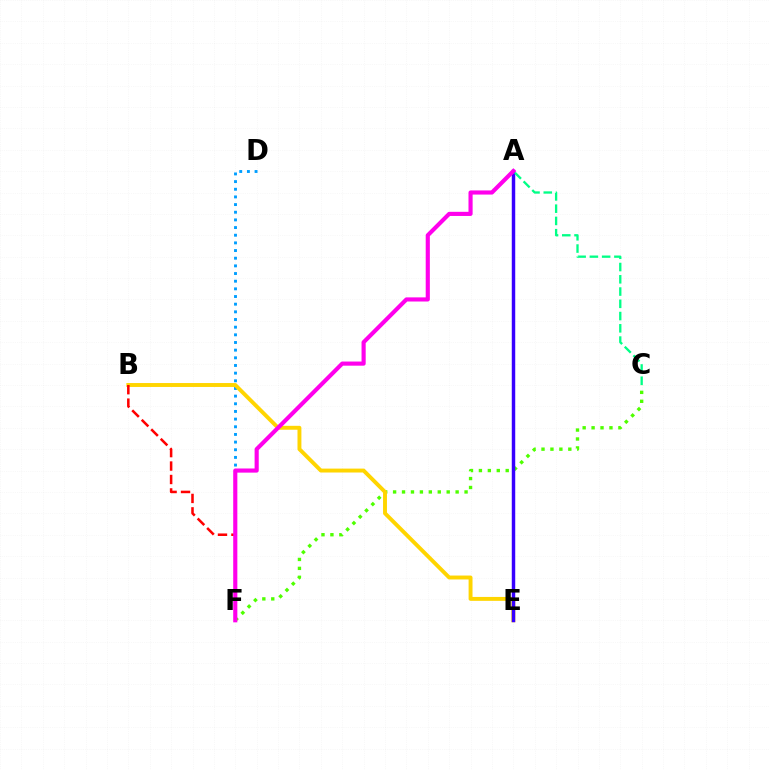{('C', 'F'): [{'color': '#4fff00', 'line_style': 'dotted', 'thickness': 2.43}], ('D', 'F'): [{'color': '#009eff', 'line_style': 'dotted', 'thickness': 2.08}], ('B', 'E'): [{'color': '#ffd500', 'line_style': 'solid', 'thickness': 2.82}], ('A', 'E'): [{'color': '#3700ff', 'line_style': 'solid', 'thickness': 2.49}], ('B', 'F'): [{'color': '#ff0000', 'line_style': 'dashed', 'thickness': 1.83}], ('A', 'F'): [{'color': '#ff00ed', 'line_style': 'solid', 'thickness': 2.98}], ('A', 'C'): [{'color': '#00ff86', 'line_style': 'dashed', 'thickness': 1.66}]}